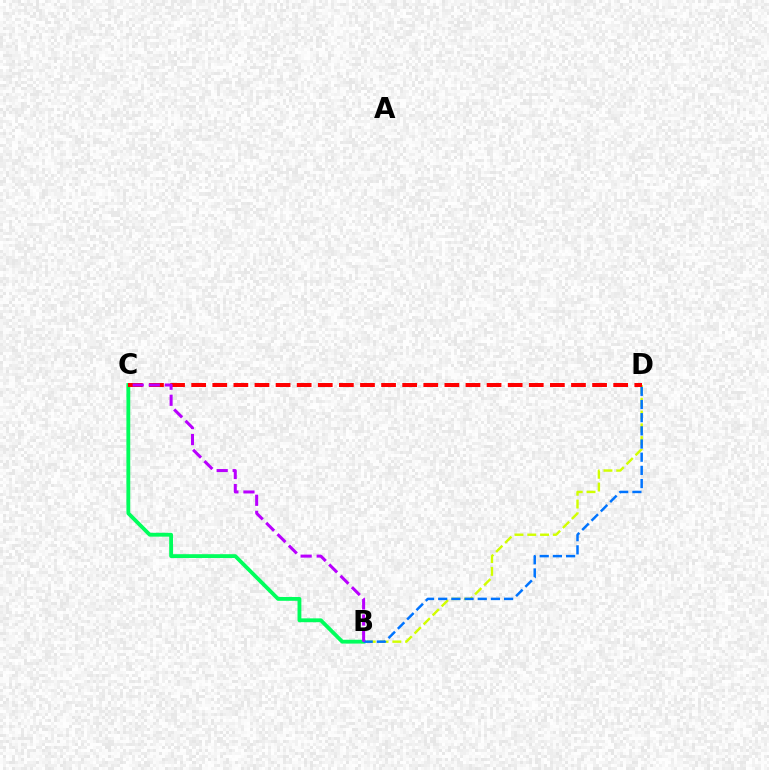{('B', 'C'): [{'color': '#00ff5c', 'line_style': 'solid', 'thickness': 2.76}, {'color': '#b900ff', 'line_style': 'dashed', 'thickness': 2.18}], ('B', 'D'): [{'color': '#d1ff00', 'line_style': 'dashed', 'thickness': 1.74}, {'color': '#0074ff', 'line_style': 'dashed', 'thickness': 1.79}], ('C', 'D'): [{'color': '#ff0000', 'line_style': 'dashed', 'thickness': 2.87}]}